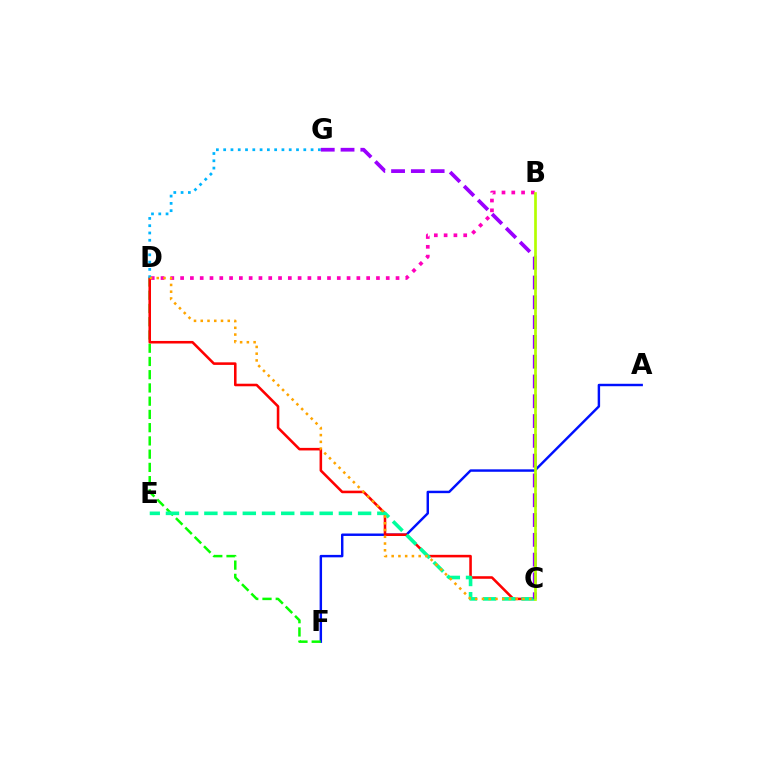{('A', 'F'): [{'color': '#0010ff', 'line_style': 'solid', 'thickness': 1.76}], ('D', 'F'): [{'color': '#08ff00', 'line_style': 'dashed', 'thickness': 1.8}], ('B', 'D'): [{'color': '#ff00bd', 'line_style': 'dotted', 'thickness': 2.66}], ('C', 'D'): [{'color': '#ff0000', 'line_style': 'solid', 'thickness': 1.85}, {'color': '#ffa500', 'line_style': 'dotted', 'thickness': 1.83}], ('C', 'E'): [{'color': '#00ff9d', 'line_style': 'dashed', 'thickness': 2.61}], ('D', 'G'): [{'color': '#00b5ff', 'line_style': 'dotted', 'thickness': 1.98}], ('C', 'G'): [{'color': '#9b00ff', 'line_style': 'dashed', 'thickness': 2.69}], ('B', 'C'): [{'color': '#b3ff00', 'line_style': 'solid', 'thickness': 1.93}]}